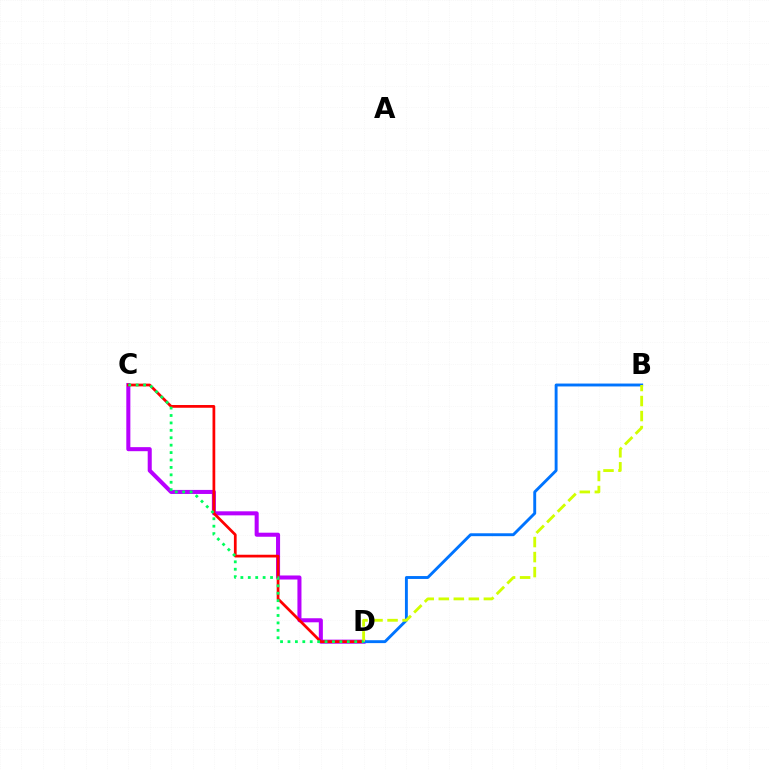{('C', 'D'): [{'color': '#b900ff', 'line_style': 'solid', 'thickness': 2.91}, {'color': '#ff0000', 'line_style': 'solid', 'thickness': 1.97}, {'color': '#00ff5c', 'line_style': 'dotted', 'thickness': 2.02}], ('B', 'D'): [{'color': '#0074ff', 'line_style': 'solid', 'thickness': 2.09}, {'color': '#d1ff00', 'line_style': 'dashed', 'thickness': 2.04}]}